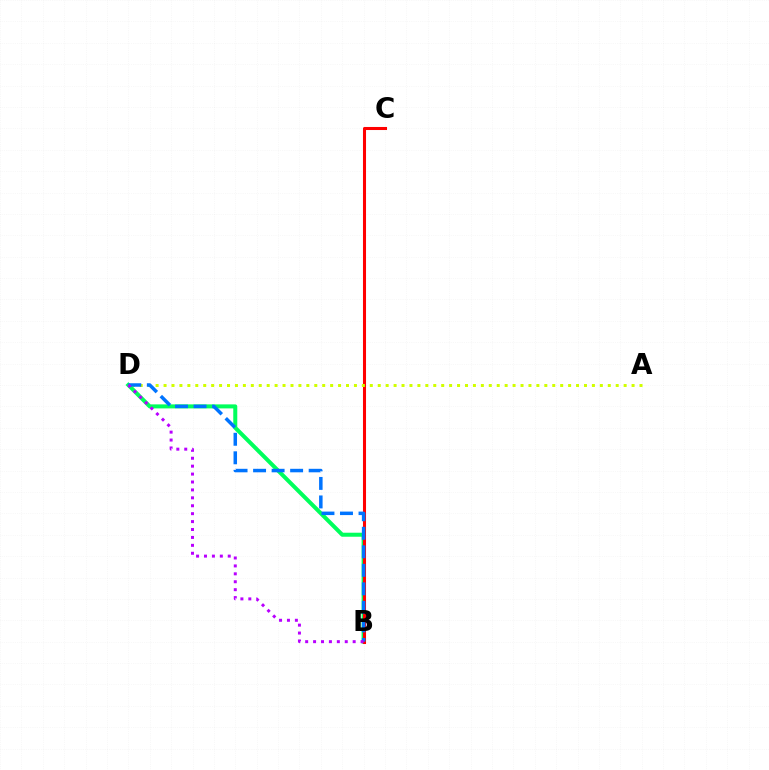{('B', 'D'): [{'color': '#00ff5c', 'line_style': 'solid', 'thickness': 2.89}, {'color': '#0074ff', 'line_style': 'dashed', 'thickness': 2.52}, {'color': '#b900ff', 'line_style': 'dotted', 'thickness': 2.15}], ('B', 'C'): [{'color': '#ff0000', 'line_style': 'solid', 'thickness': 2.2}], ('A', 'D'): [{'color': '#d1ff00', 'line_style': 'dotted', 'thickness': 2.16}]}